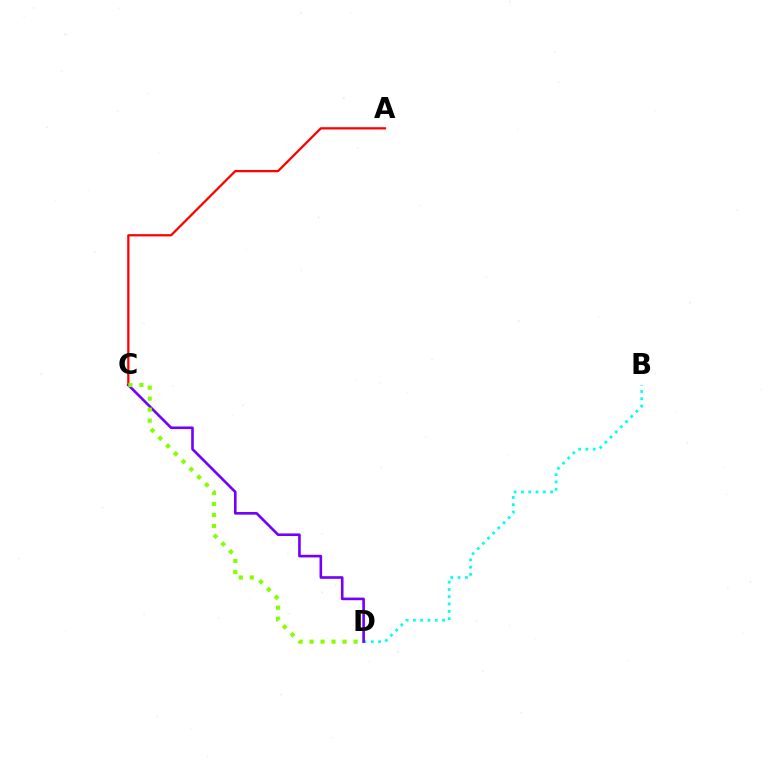{('B', 'D'): [{'color': '#00fff6', 'line_style': 'dotted', 'thickness': 1.98}], ('A', 'C'): [{'color': '#ff0000', 'line_style': 'solid', 'thickness': 1.63}], ('C', 'D'): [{'color': '#7200ff', 'line_style': 'solid', 'thickness': 1.89}, {'color': '#84ff00', 'line_style': 'dotted', 'thickness': 2.99}]}